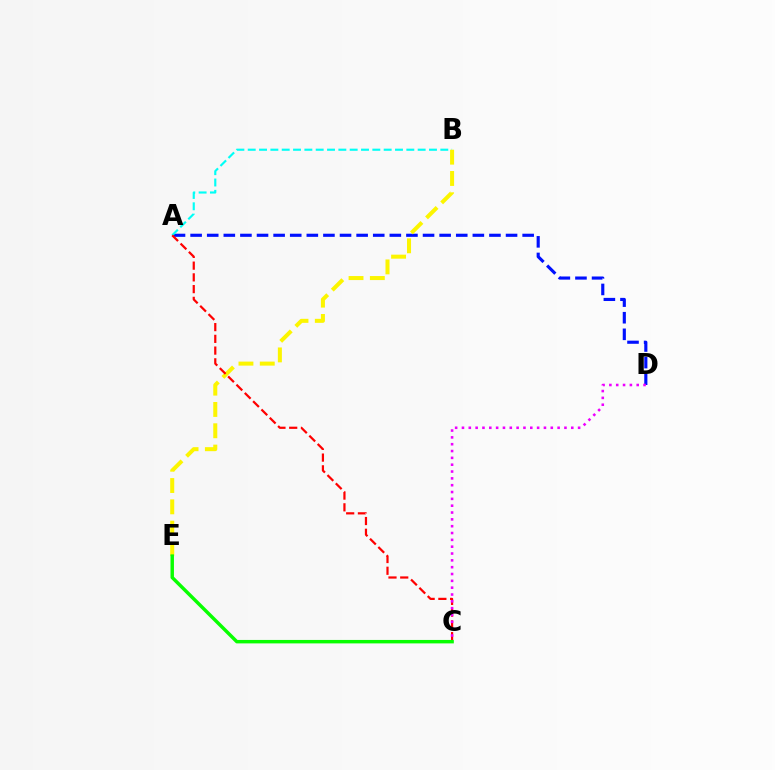{('A', 'D'): [{'color': '#0010ff', 'line_style': 'dashed', 'thickness': 2.26}], ('A', 'B'): [{'color': '#00fff6', 'line_style': 'dashed', 'thickness': 1.54}], ('B', 'E'): [{'color': '#fcf500', 'line_style': 'dashed', 'thickness': 2.9}], ('A', 'C'): [{'color': '#ff0000', 'line_style': 'dashed', 'thickness': 1.59}], ('C', 'D'): [{'color': '#ee00ff', 'line_style': 'dotted', 'thickness': 1.86}], ('C', 'E'): [{'color': '#08ff00', 'line_style': 'solid', 'thickness': 2.49}]}